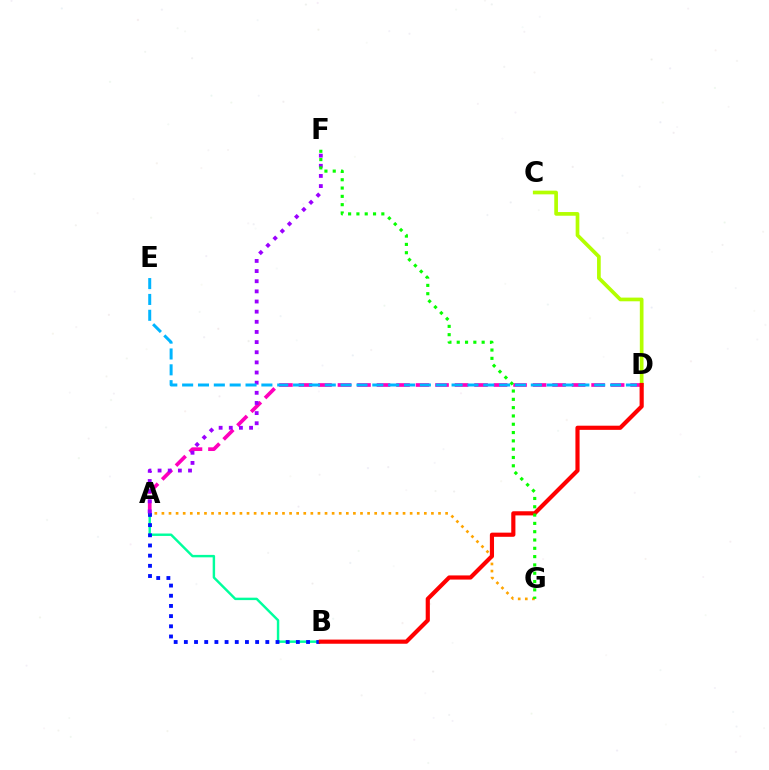{('A', 'D'): [{'color': '#ff00bd', 'line_style': 'dashed', 'thickness': 2.65}], ('A', 'B'): [{'color': '#00ff9d', 'line_style': 'solid', 'thickness': 1.75}, {'color': '#0010ff', 'line_style': 'dotted', 'thickness': 2.77}], ('A', 'G'): [{'color': '#ffa500', 'line_style': 'dotted', 'thickness': 1.93}], ('C', 'D'): [{'color': '#b3ff00', 'line_style': 'solid', 'thickness': 2.66}], ('A', 'F'): [{'color': '#9b00ff', 'line_style': 'dotted', 'thickness': 2.76}], ('B', 'D'): [{'color': '#ff0000', 'line_style': 'solid', 'thickness': 2.99}], ('D', 'E'): [{'color': '#00b5ff', 'line_style': 'dashed', 'thickness': 2.15}], ('F', 'G'): [{'color': '#08ff00', 'line_style': 'dotted', 'thickness': 2.26}]}